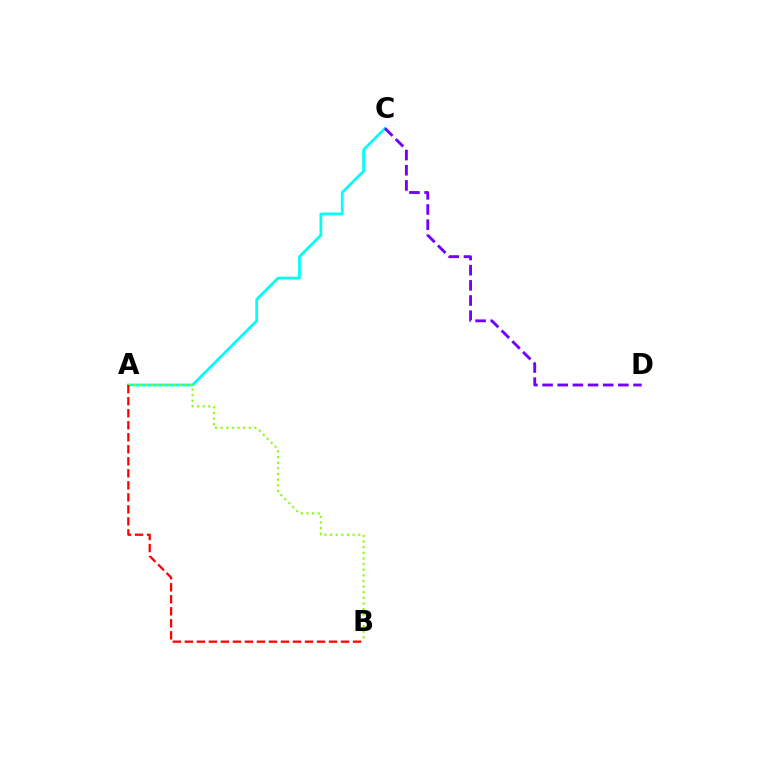{('A', 'C'): [{'color': '#00fff6', 'line_style': 'solid', 'thickness': 1.98}], ('A', 'B'): [{'color': '#84ff00', 'line_style': 'dotted', 'thickness': 1.53}, {'color': '#ff0000', 'line_style': 'dashed', 'thickness': 1.63}], ('C', 'D'): [{'color': '#7200ff', 'line_style': 'dashed', 'thickness': 2.06}]}